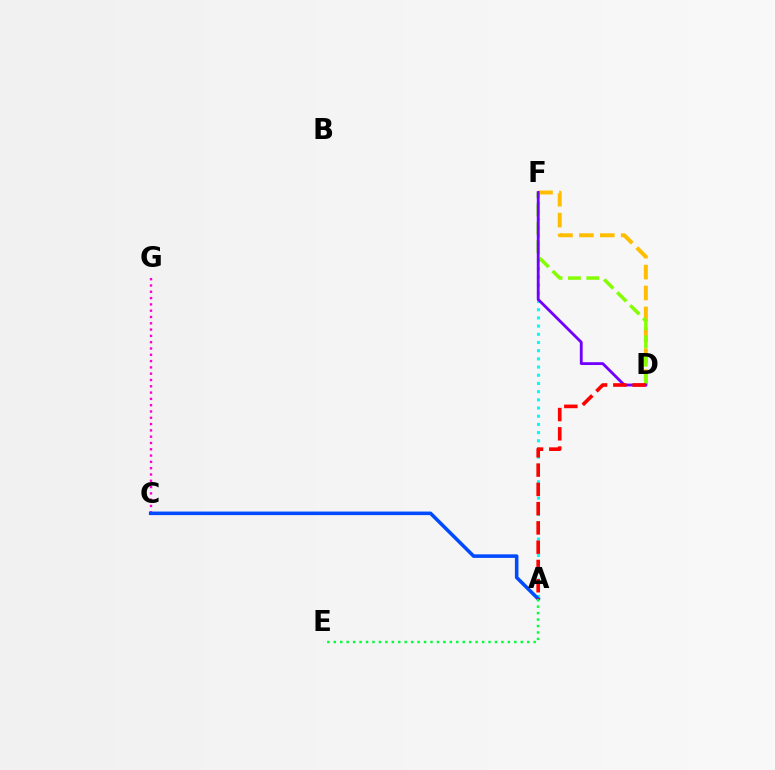{('A', 'F'): [{'color': '#00fff6', 'line_style': 'dotted', 'thickness': 2.23}], ('D', 'F'): [{'color': '#ffbd00', 'line_style': 'dashed', 'thickness': 2.84}, {'color': '#84ff00', 'line_style': 'dashed', 'thickness': 2.49}, {'color': '#7200ff', 'line_style': 'solid', 'thickness': 2.03}], ('C', 'G'): [{'color': '#ff00cf', 'line_style': 'dotted', 'thickness': 1.71}], ('A', 'C'): [{'color': '#004bff', 'line_style': 'solid', 'thickness': 2.56}], ('A', 'D'): [{'color': '#ff0000', 'line_style': 'dashed', 'thickness': 2.62}], ('A', 'E'): [{'color': '#00ff39', 'line_style': 'dotted', 'thickness': 1.75}]}